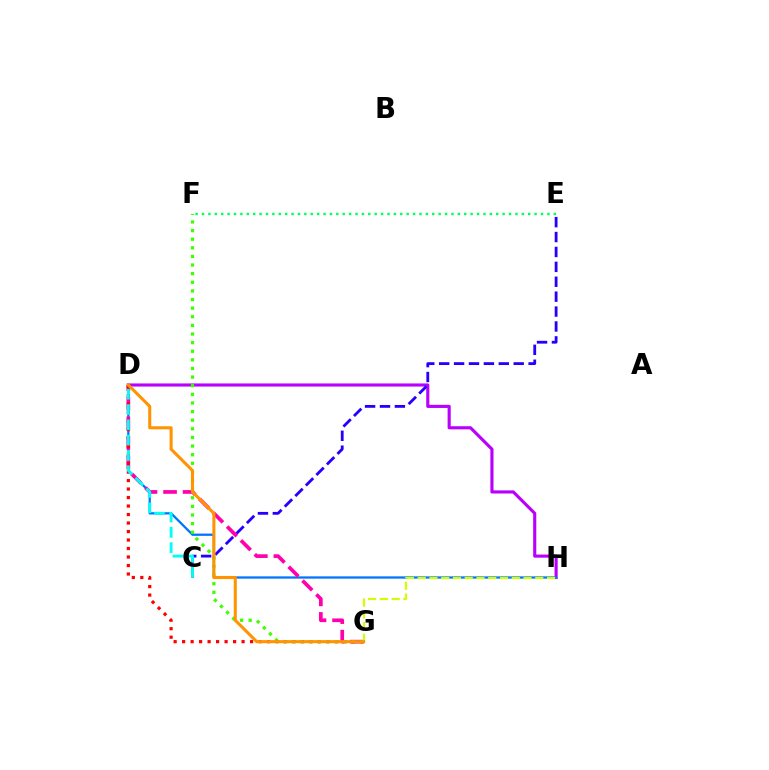{('D', 'H'): [{'color': '#b900ff', 'line_style': 'solid', 'thickness': 2.25}, {'color': '#0074ff', 'line_style': 'solid', 'thickness': 1.64}], ('C', 'E'): [{'color': '#2500ff', 'line_style': 'dashed', 'thickness': 2.03}], ('D', 'G'): [{'color': '#ff00ac', 'line_style': 'dashed', 'thickness': 2.66}, {'color': '#ff0000', 'line_style': 'dotted', 'thickness': 2.31}, {'color': '#ff9400', 'line_style': 'solid', 'thickness': 2.2}], ('C', 'D'): [{'color': '#00fff6', 'line_style': 'dashed', 'thickness': 2.08}], ('F', 'G'): [{'color': '#3dff00', 'line_style': 'dotted', 'thickness': 2.34}], ('G', 'H'): [{'color': '#d1ff00', 'line_style': 'dashed', 'thickness': 1.6}], ('E', 'F'): [{'color': '#00ff5c', 'line_style': 'dotted', 'thickness': 1.74}]}